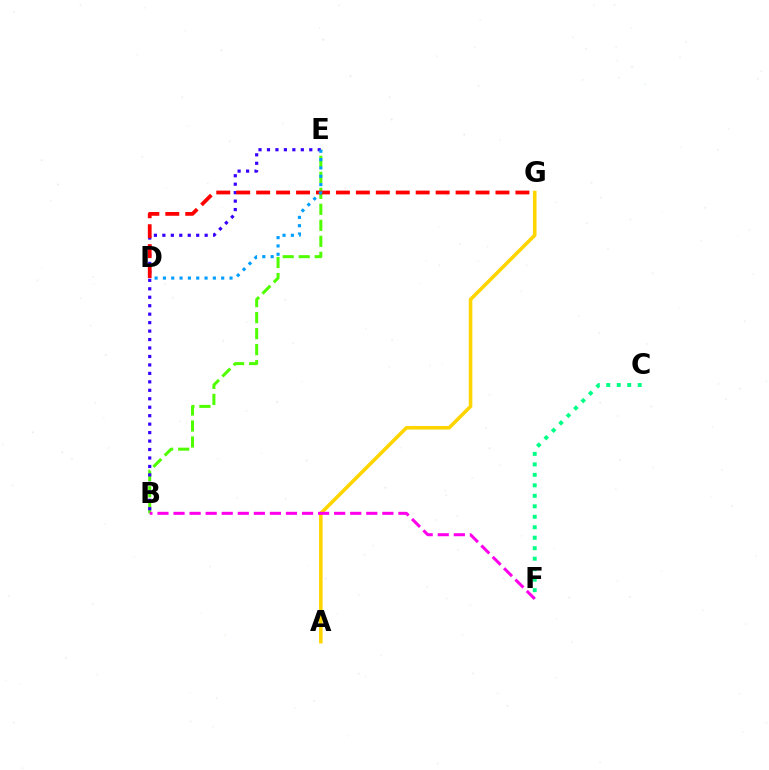{('B', 'E'): [{'color': '#4fff00', 'line_style': 'dashed', 'thickness': 2.17}, {'color': '#3700ff', 'line_style': 'dotted', 'thickness': 2.3}], ('D', 'G'): [{'color': '#ff0000', 'line_style': 'dashed', 'thickness': 2.71}], ('A', 'G'): [{'color': '#ffd500', 'line_style': 'solid', 'thickness': 2.57}], ('D', 'E'): [{'color': '#009eff', 'line_style': 'dotted', 'thickness': 2.26}], ('C', 'F'): [{'color': '#00ff86', 'line_style': 'dotted', 'thickness': 2.85}], ('B', 'F'): [{'color': '#ff00ed', 'line_style': 'dashed', 'thickness': 2.18}]}